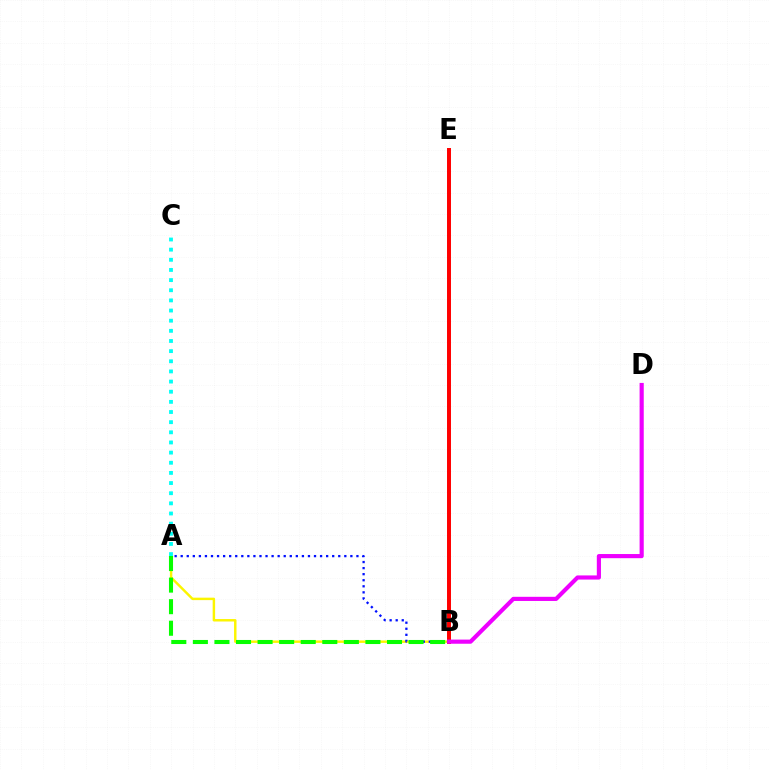{('A', 'B'): [{'color': '#fcf500', 'line_style': 'solid', 'thickness': 1.76}, {'color': '#0010ff', 'line_style': 'dotted', 'thickness': 1.65}, {'color': '#08ff00', 'line_style': 'dashed', 'thickness': 2.93}], ('B', 'E'): [{'color': '#ff0000', 'line_style': 'solid', 'thickness': 2.86}], ('B', 'D'): [{'color': '#ee00ff', 'line_style': 'solid', 'thickness': 2.99}], ('A', 'C'): [{'color': '#00fff6', 'line_style': 'dotted', 'thickness': 2.76}]}